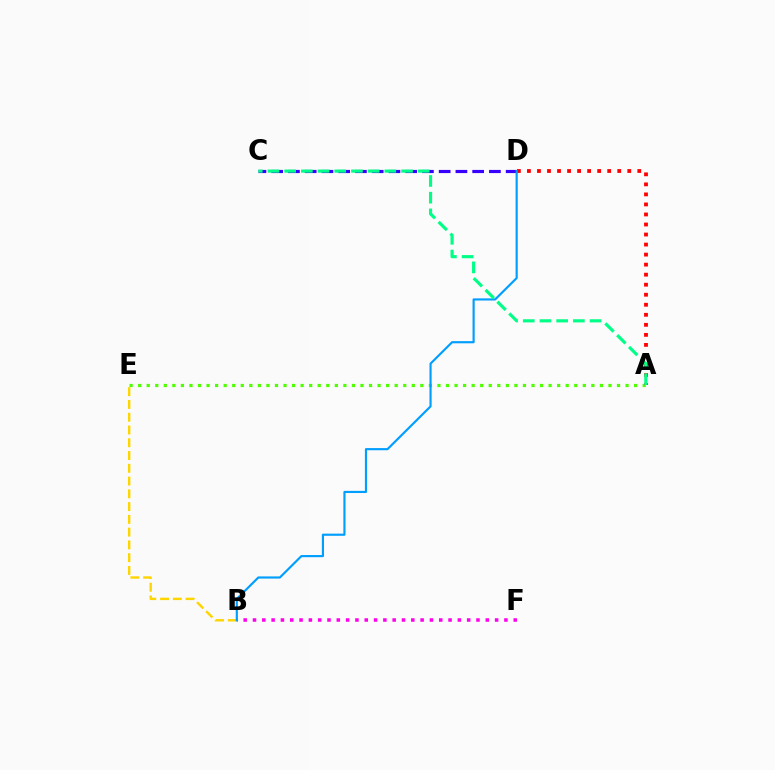{('A', 'E'): [{'color': '#4fff00', 'line_style': 'dotted', 'thickness': 2.32}], ('C', 'D'): [{'color': '#3700ff', 'line_style': 'dashed', 'thickness': 2.28}], ('B', 'F'): [{'color': '#ff00ed', 'line_style': 'dotted', 'thickness': 2.53}], ('B', 'E'): [{'color': '#ffd500', 'line_style': 'dashed', 'thickness': 1.73}], ('A', 'D'): [{'color': '#ff0000', 'line_style': 'dotted', 'thickness': 2.73}], ('B', 'D'): [{'color': '#009eff', 'line_style': 'solid', 'thickness': 1.55}], ('A', 'C'): [{'color': '#00ff86', 'line_style': 'dashed', 'thickness': 2.27}]}